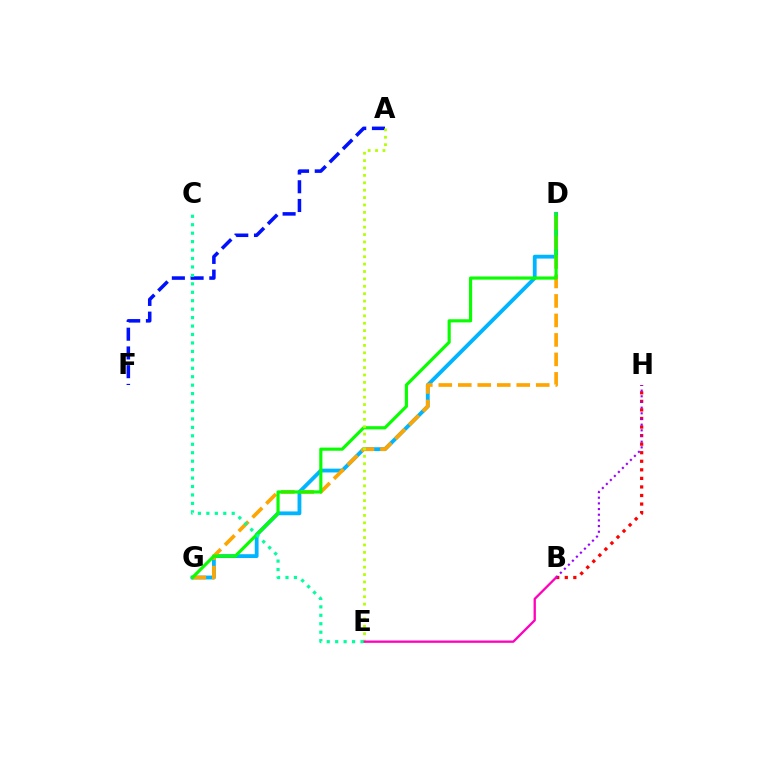{('A', 'F'): [{'color': '#0010ff', 'line_style': 'dashed', 'thickness': 2.54}], ('D', 'G'): [{'color': '#00b5ff', 'line_style': 'solid', 'thickness': 2.75}, {'color': '#ffa500', 'line_style': 'dashed', 'thickness': 2.65}, {'color': '#08ff00', 'line_style': 'solid', 'thickness': 2.27}], ('B', 'H'): [{'color': '#ff0000', 'line_style': 'dotted', 'thickness': 2.32}, {'color': '#9b00ff', 'line_style': 'dotted', 'thickness': 1.54}], ('A', 'E'): [{'color': '#b3ff00', 'line_style': 'dotted', 'thickness': 2.01}], ('B', 'E'): [{'color': '#ff00bd', 'line_style': 'solid', 'thickness': 1.67}], ('C', 'E'): [{'color': '#00ff9d', 'line_style': 'dotted', 'thickness': 2.29}]}